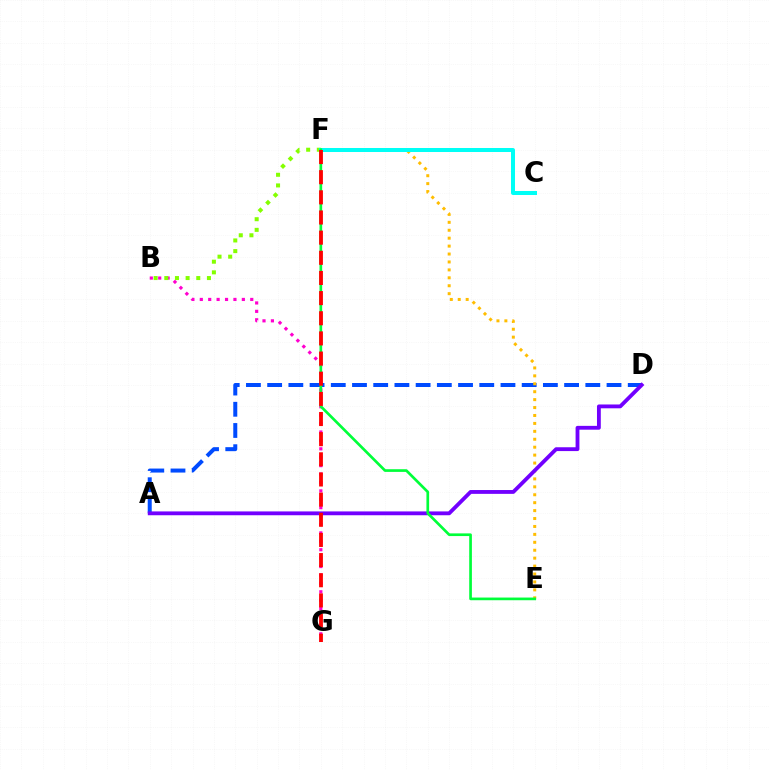{('A', 'D'): [{'color': '#004bff', 'line_style': 'dashed', 'thickness': 2.88}, {'color': '#7200ff', 'line_style': 'solid', 'thickness': 2.76}], ('B', 'G'): [{'color': '#ff00cf', 'line_style': 'dotted', 'thickness': 2.28}], ('E', 'F'): [{'color': '#ffbd00', 'line_style': 'dotted', 'thickness': 2.15}, {'color': '#00ff39', 'line_style': 'solid', 'thickness': 1.93}], ('B', 'F'): [{'color': '#84ff00', 'line_style': 'dotted', 'thickness': 2.9}], ('C', 'F'): [{'color': '#00fff6', 'line_style': 'solid', 'thickness': 2.88}], ('F', 'G'): [{'color': '#ff0000', 'line_style': 'dashed', 'thickness': 2.74}]}